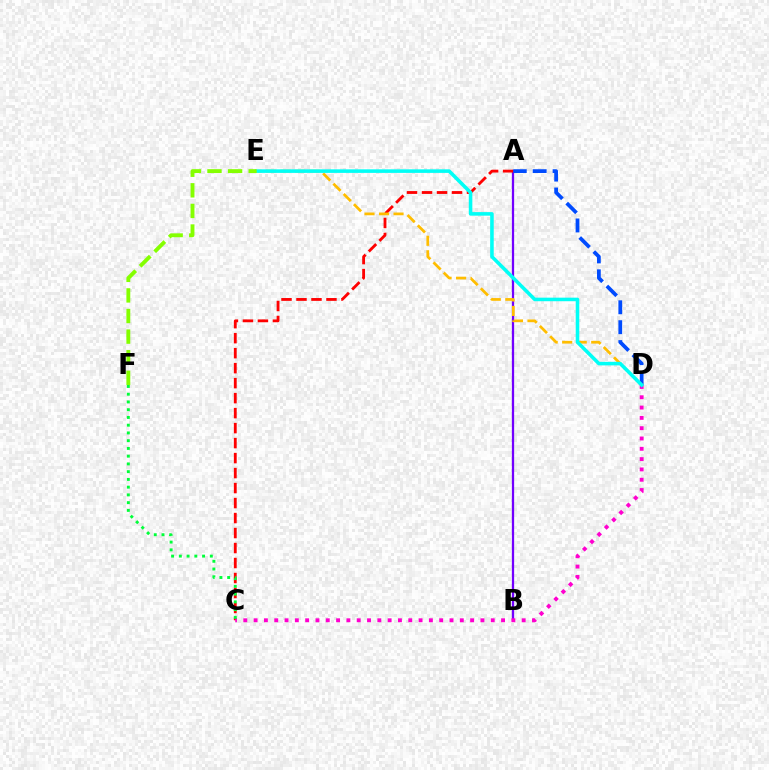{('A', 'B'): [{'color': '#7200ff', 'line_style': 'solid', 'thickness': 1.63}], ('A', 'C'): [{'color': '#ff0000', 'line_style': 'dashed', 'thickness': 2.04}], ('C', 'D'): [{'color': '#ff00cf', 'line_style': 'dotted', 'thickness': 2.8}], ('C', 'F'): [{'color': '#00ff39', 'line_style': 'dotted', 'thickness': 2.1}], ('A', 'D'): [{'color': '#004bff', 'line_style': 'dashed', 'thickness': 2.7}], ('D', 'E'): [{'color': '#ffbd00', 'line_style': 'dashed', 'thickness': 1.97}, {'color': '#00fff6', 'line_style': 'solid', 'thickness': 2.56}], ('E', 'F'): [{'color': '#84ff00', 'line_style': 'dashed', 'thickness': 2.8}]}